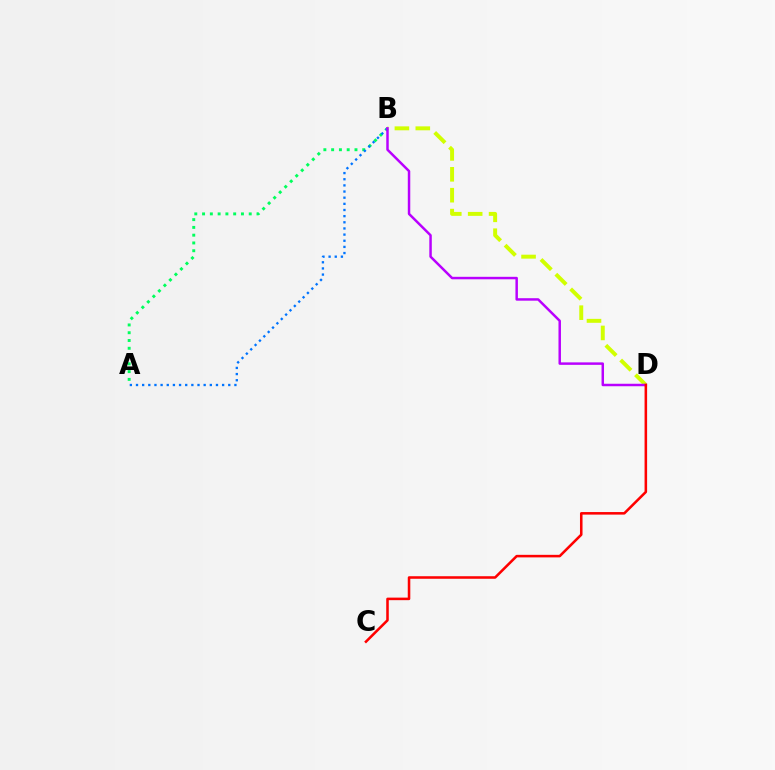{('A', 'B'): [{'color': '#00ff5c', 'line_style': 'dotted', 'thickness': 2.11}, {'color': '#0074ff', 'line_style': 'dotted', 'thickness': 1.67}], ('B', 'D'): [{'color': '#d1ff00', 'line_style': 'dashed', 'thickness': 2.84}, {'color': '#b900ff', 'line_style': 'solid', 'thickness': 1.78}], ('C', 'D'): [{'color': '#ff0000', 'line_style': 'solid', 'thickness': 1.84}]}